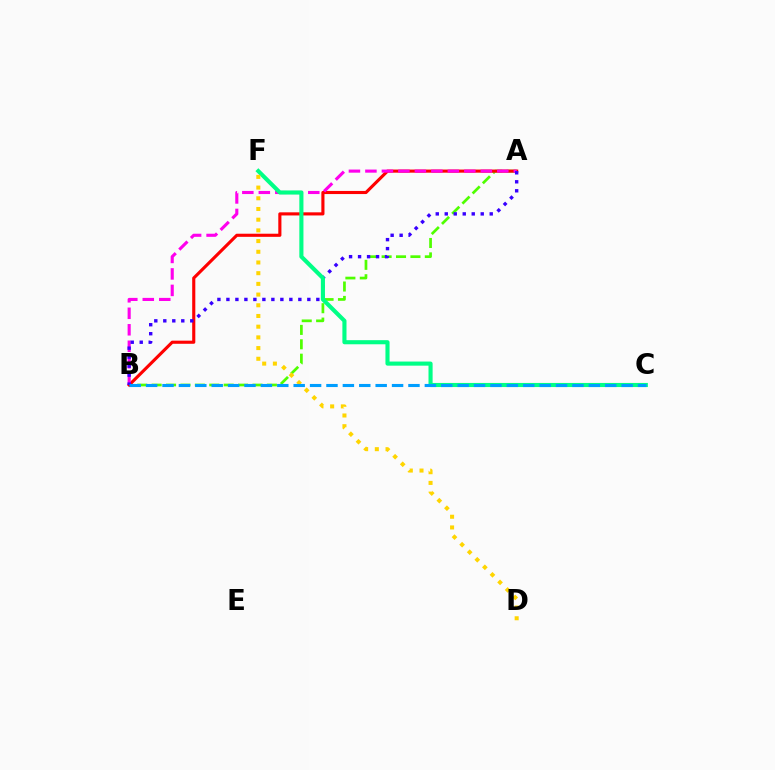{('A', 'B'): [{'color': '#4fff00', 'line_style': 'dashed', 'thickness': 1.96}, {'color': '#ff0000', 'line_style': 'solid', 'thickness': 2.25}, {'color': '#ff00ed', 'line_style': 'dashed', 'thickness': 2.24}, {'color': '#3700ff', 'line_style': 'dotted', 'thickness': 2.44}], ('C', 'F'): [{'color': '#00ff86', 'line_style': 'solid', 'thickness': 2.96}], ('D', 'F'): [{'color': '#ffd500', 'line_style': 'dotted', 'thickness': 2.91}], ('B', 'C'): [{'color': '#009eff', 'line_style': 'dashed', 'thickness': 2.23}]}